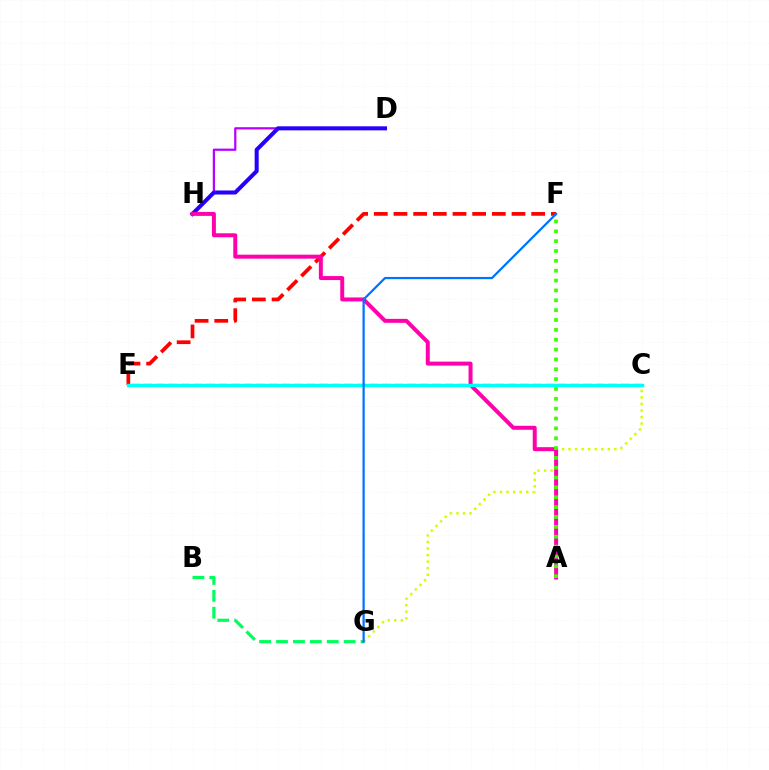{('D', 'H'): [{'color': '#b900ff', 'line_style': 'solid', 'thickness': 1.62}, {'color': '#2500ff', 'line_style': 'solid', 'thickness': 2.91}], ('E', 'F'): [{'color': '#ff0000', 'line_style': 'dashed', 'thickness': 2.67}], ('C', 'E'): [{'color': '#ff9400', 'line_style': 'dashed', 'thickness': 1.71}, {'color': '#00fff6', 'line_style': 'solid', 'thickness': 2.44}], ('C', 'G'): [{'color': '#d1ff00', 'line_style': 'dotted', 'thickness': 1.78}], ('B', 'G'): [{'color': '#00ff5c', 'line_style': 'dashed', 'thickness': 2.3}], ('A', 'H'): [{'color': '#ff00ac', 'line_style': 'solid', 'thickness': 2.87}], ('A', 'F'): [{'color': '#3dff00', 'line_style': 'dotted', 'thickness': 2.68}], ('F', 'G'): [{'color': '#0074ff', 'line_style': 'solid', 'thickness': 1.61}]}